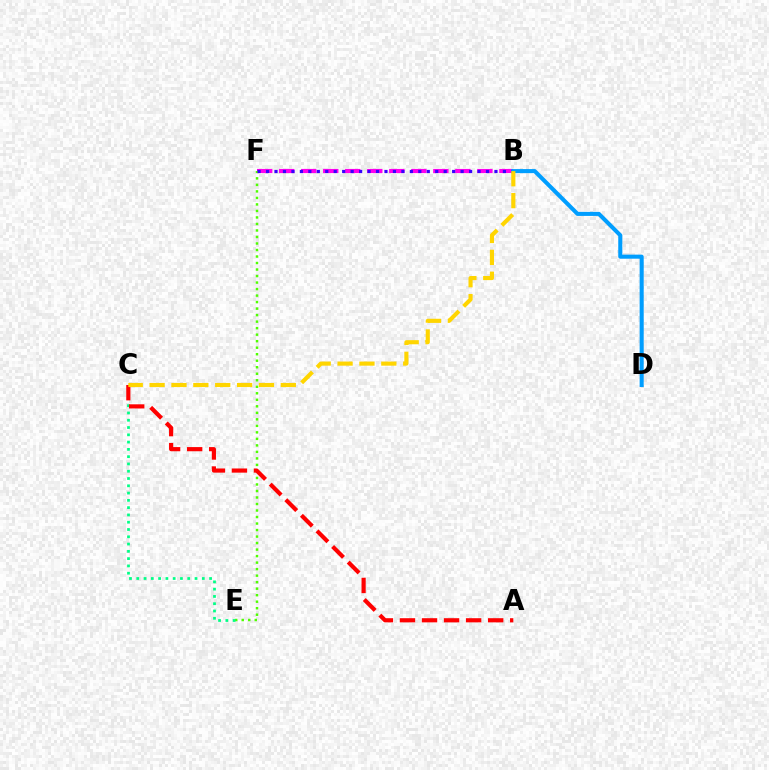{('B', 'F'): [{'color': '#ff00ed', 'line_style': 'dashed', 'thickness': 2.99}, {'color': '#3700ff', 'line_style': 'dotted', 'thickness': 2.3}], ('E', 'F'): [{'color': '#4fff00', 'line_style': 'dotted', 'thickness': 1.77}], ('C', 'E'): [{'color': '#00ff86', 'line_style': 'dotted', 'thickness': 1.98}], ('A', 'C'): [{'color': '#ff0000', 'line_style': 'dashed', 'thickness': 3.0}], ('B', 'D'): [{'color': '#009eff', 'line_style': 'solid', 'thickness': 2.93}], ('B', 'C'): [{'color': '#ffd500', 'line_style': 'dashed', 'thickness': 2.97}]}